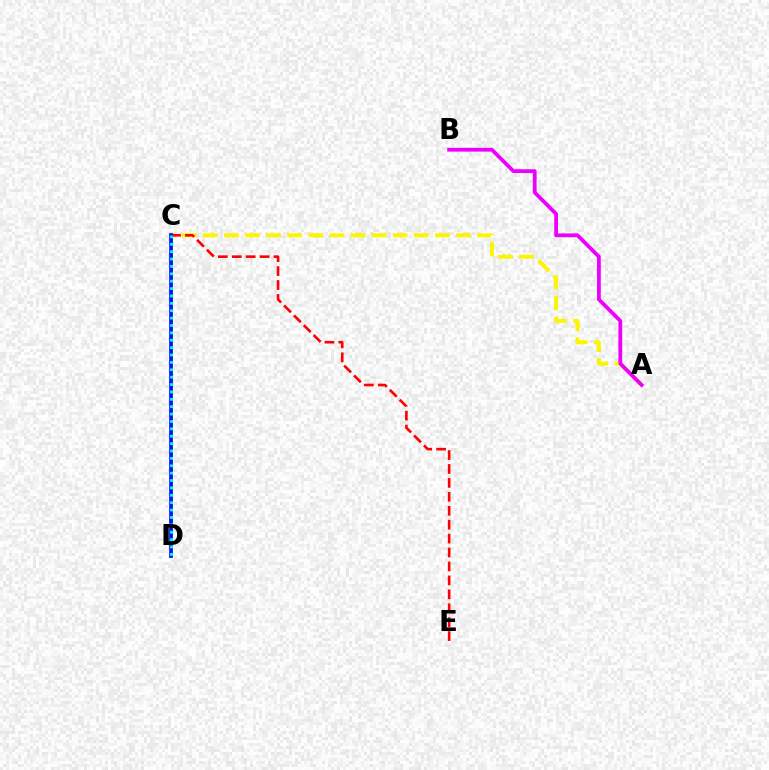{('A', 'C'): [{'color': '#fcf500', 'line_style': 'dashed', 'thickness': 2.87}], ('C', 'D'): [{'color': '#08ff00', 'line_style': 'solid', 'thickness': 2.1}, {'color': '#0010ff', 'line_style': 'solid', 'thickness': 2.62}, {'color': '#00fff6', 'line_style': 'dotted', 'thickness': 2.01}], ('C', 'E'): [{'color': '#ff0000', 'line_style': 'dashed', 'thickness': 1.89}], ('A', 'B'): [{'color': '#ee00ff', 'line_style': 'solid', 'thickness': 2.73}]}